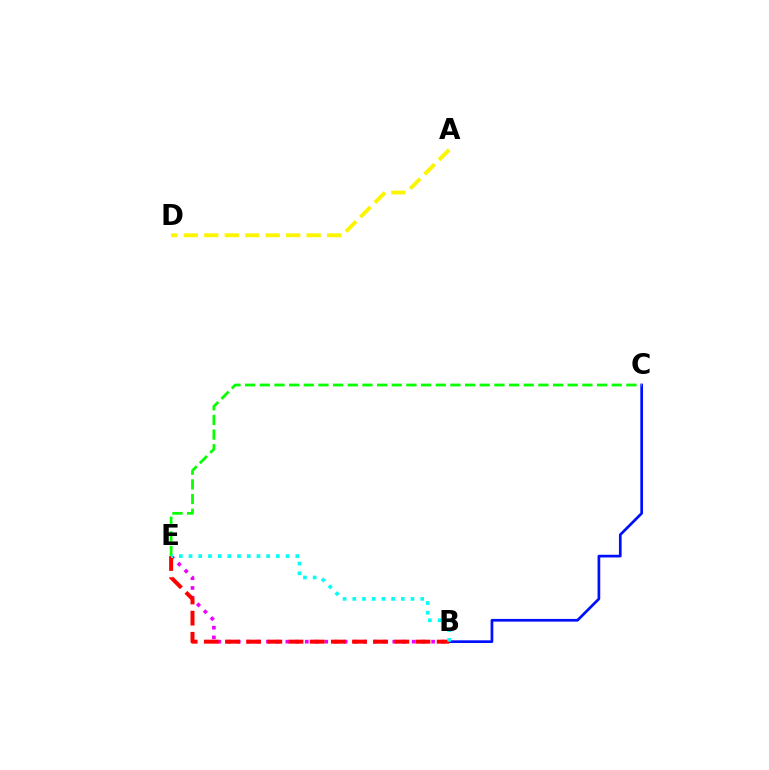{('A', 'D'): [{'color': '#fcf500', 'line_style': 'dashed', 'thickness': 2.78}], ('B', 'C'): [{'color': '#0010ff', 'line_style': 'solid', 'thickness': 1.95}], ('B', 'E'): [{'color': '#ee00ff', 'line_style': 'dotted', 'thickness': 2.64}, {'color': '#ff0000', 'line_style': 'dashed', 'thickness': 2.88}, {'color': '#00fff6', 'line_style': 'dotted', 'thickness': 2.64}], ('C', 'E'): [{'color': '#08ff00', 'line_style': 'dashed', 'thickness': 1.99}]}